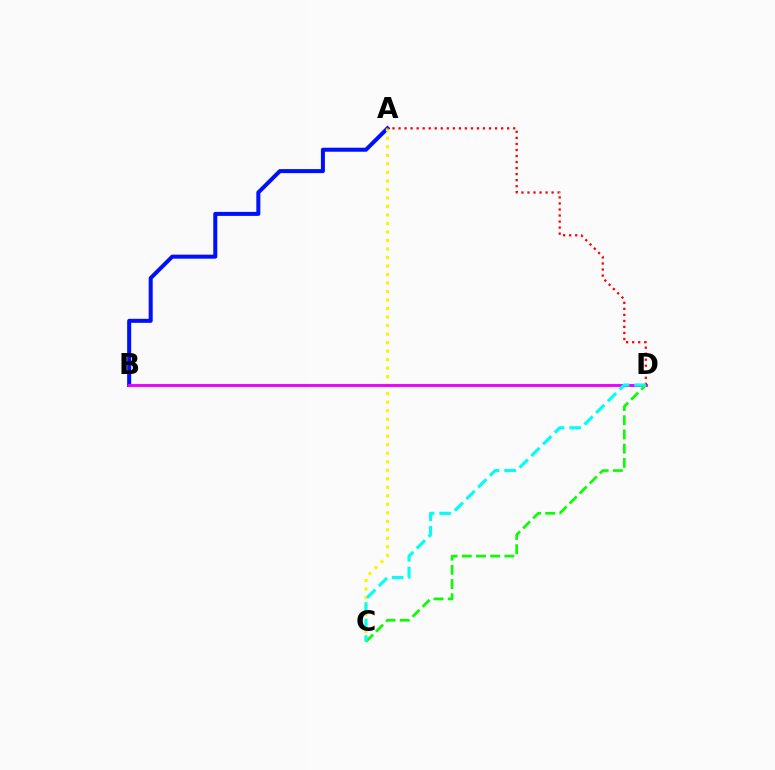{('A', 'B'): [{'color': '#0010ff', 'line_style': 'solid', 'thickness': 2.89}], ('A', 'C'): [{'color': '#fcf500', 'line_style': 'dotted', 'thickness': 2.31}], ('B', 'D'): [{'color': '#ee00ff', 'line_style': 'solid', 'thickness': 2.09}], ('C', 'D'): [{'color': '#08ff00', 'line_style': 'dashed', 'thickness': 1.93}, {'color': '#00fff6', 'line_style': 'dashed', 'thickness': 2.24}], ('A', 'D'): [{'color': '#ff0000', 'line_style': 'dotted', 'thickness': 1.64}]}